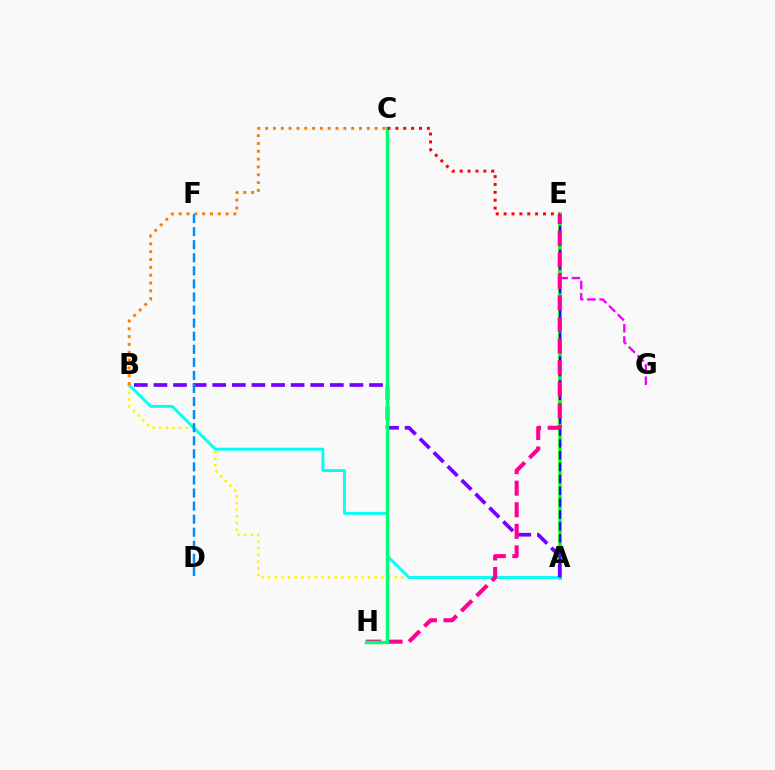{('C', 'H'): [{'color': '#84ff00', 'line_style': 'dashed', 'thickness': 1.89}, {'color': '#00ff74', 'line_style': 'solid', 'thickness': 2.51}], ('A', 'B'): [{'color': '#fcf500', 'line_style': 'dotted', 'thickness': 1.81}, {'color': '#00fff6', 'line_style': 'solid', 'thickness': 2.09}, {'color': '#7200ff', 'line_style': 'dashed', 'thickness': 2.66}], ('E', 'G'): [{'color': '#ee00ff', 'line_style': 'dashed', 'thickness': 1.67}], ('A', 'E'): [{'color': '#08ff00', 'line_style': 'solid', 'thickness': 2.56}, {'color': '#0010ff', 'line_style': 'dashed', 'thickness': 1.61}], ('B', 'C'): [{'color': '#ff7c00', 'line_style': 'dotted', 'thickness': 2.12}], ('E', 'H'): [{'color': '#ff0094', 'line_style': 'dashed', 'thickness': 2.93}], ('C', 'E'): [{'color': '#ff0000', 'line_style': 'dotted', 'thickness': 2.14}], ('D', 'F'): [{'color': '#008cff', 'line_style': 'dashed', 'thickness': 1.78}]}